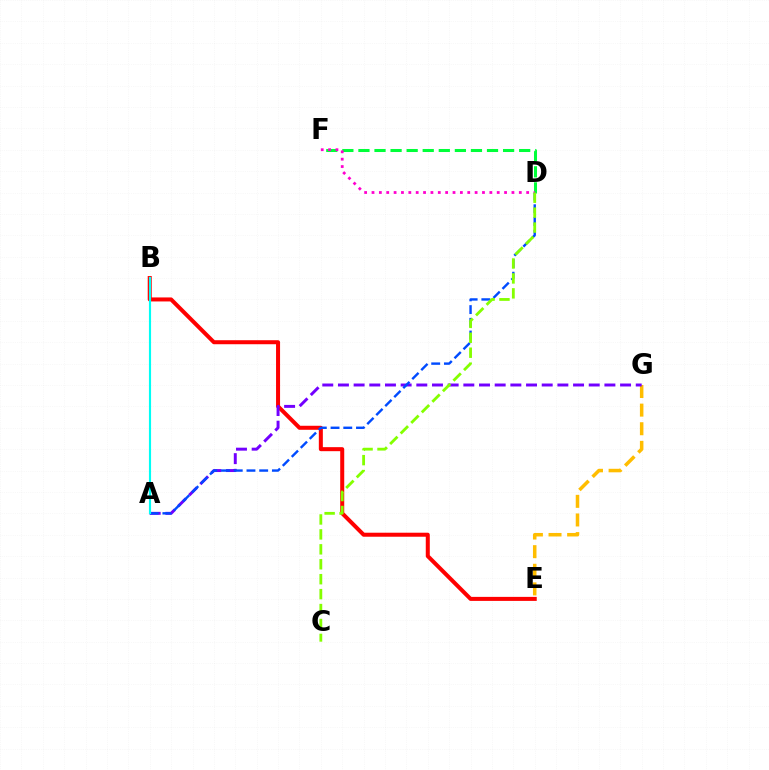{('B', 'E'): [{'color': '#ff0000', 'line_style': 'solid', 'thickness': 2.89}], ('E', 'G'): [{'color': '#ffbd00', 'line_style': 'dashed', 'thickness': 2.53}], ('D', 'F'): [{'color': '#00ff39', 'line_style': 'dashed', 'thickness': 2.18}, {'color': '#ff00cf', 'line_style': 'dotted', 'thickness': 2.0}], ('A', 'G'): [{'color': '#7200ff', 'line_style': 'dashed', 'thickness': 2.13}], ('A', 'D'): [{'color': '#004bff', 'line_style': 'dashed', 'thickness': 1.73}], ('A', 'B'): [{'color': '#00fff6', 'line_style': 'solid', 'thickness': 1.54}], ('C', 'D'): [{'color': '#84ff00', 'line_style': 'dashed', 'thickness': 2.03}]}